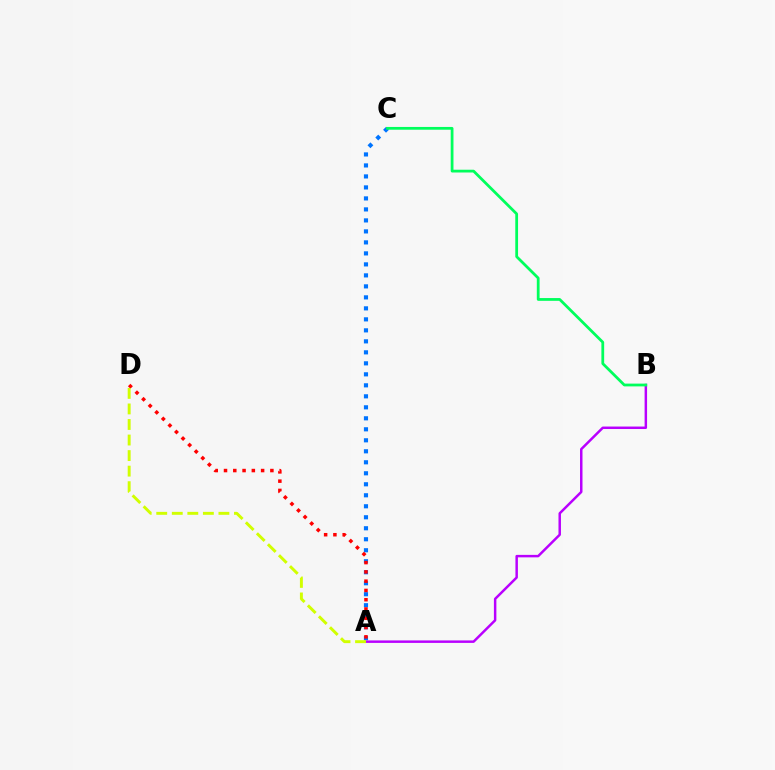{('A', 'C'): [{'color': '#0074ff', 'line_style': 'dotted', 'thickness': 2.99}], ('A', 'B'): [{'color': '#b900ff', 'line_style': 'solid', 'thickness': 1.78}], ('A', 'D'): [{'color': '#ff0000', 'line_style': 'dotted', 'thickness': 2.52}, {'color': '#d1ff00', 'line_style': 'dashed', 'thickness': 2.11}], ('B', 'C'): [{'color': '#00ff5c', 'line_style': 'solid', 'thickness': 2.0}]}